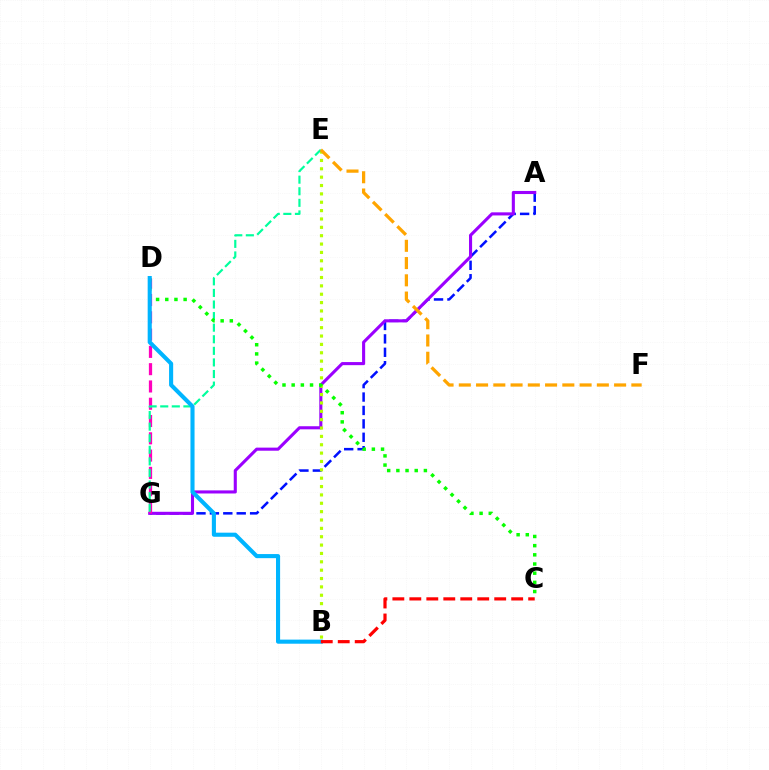{('A', 'G'): [{'color': '#0010ff', 'line_style': 'dashed', 'thickness': 1.82}, {'color': '#9b00ff', 'line_style': 'solid', 'thickness': 2.23}], ('B', 'E'): [{'color': '#b3ff00', 'line_style': 'dotted', 'thickness': 2.27}], ('D', 'G'): [{'color': '#ff00bd', 'line_style': 'dashed', 'thickness': 2.35}], ('E', 'G'): [{'color': '#00ff9d', 'line_style': 'dashed', 'thickness': 1.57}], ('E', 'F'): [{'color': '#ffa500', 'line_style': 'dashed', 'thickness': 2.34}], ('C', 'D'): [{'color': '#08ff00', 'line_style': 'dotted', 'thickness': 2.49}], ('B', 'D'): [{'color': '#00b5ff', 'line_style': 'solid', 'thickness': 2.95}], ('B', 'C'): [{'color': '#ff0000', 'line_style': 'dashed', 'thickness': 2.31}]}